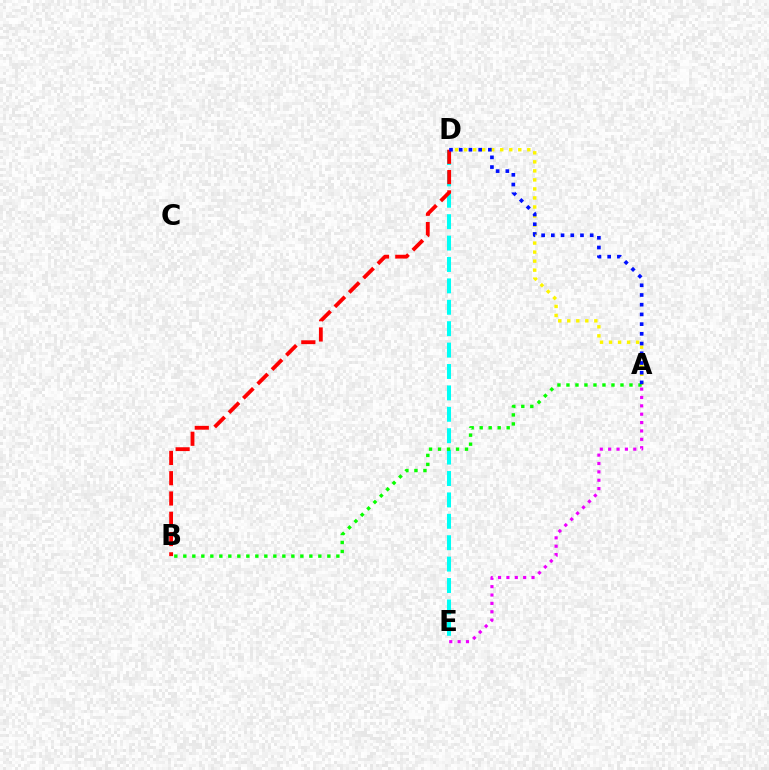{('A', 'D'): [{'color': '#fcf500', 'line_style': 'dotted', 'thickness': 2.45}, {'color': '#0010ff', 'line_style': 'dotted', 'thickness': 2.64}], ('D', 'E'): [{'color': '#00fff6', 'line_style': 'dashed', 'thickness': 2.91}], ('B', 'D'): [{'color': '#ff0000', 'line_style': 'dashed', 'thickness': 2.75}], ('A', 'B'): [{'color': '#08ff00', 'line_style': 'dotted', 'thickness': 2.45}], ('A', 'E'): [{'color': '#ee00ff', 'line_style': 'dotted', 'thickness': 2.27}]}